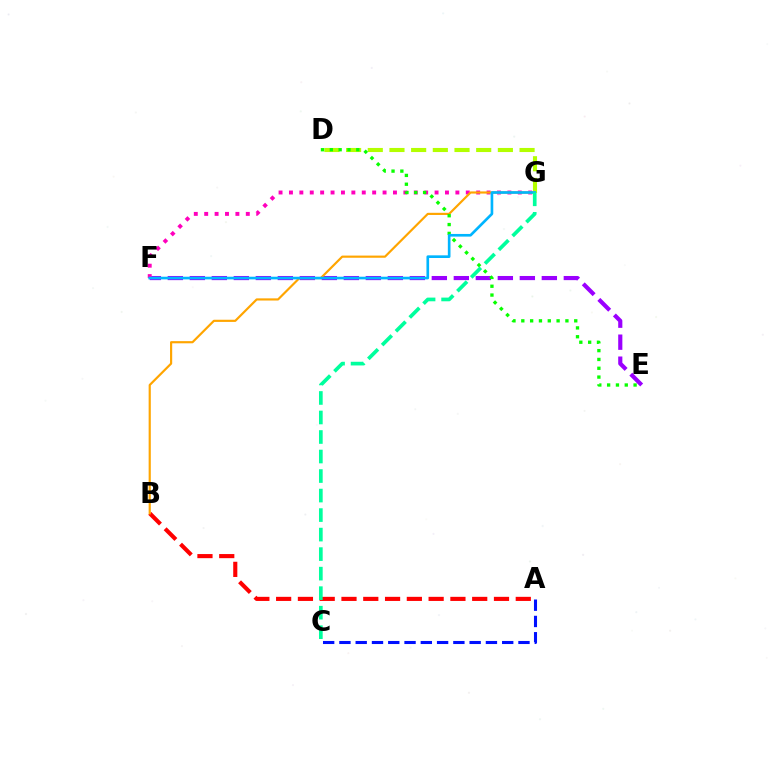{('E', 'F'): [{'color': '#9b00ff', 'line_style': 'dashed', 'thickness': 2.99}], ('A', 'B'): [{'color': '#ff0000', 'line_style': 'dashed', 'thickness': 2.96}], ('F', 'G'): [{'color': '#ff00bd', 'line_style': 'dotted', 'thickness': 2.83}, {'color': '#00b5ff', 'line_style': 'solid', 'thickness': 1.91}], ('D', 'G'): [{'color': '#b3ff00', 'line_style': 'dashed', 'thickness': 2.95}], ('B', 'G'): [{'color': '#ffa500', 'line_style': 'solid', 'thickness': 1.56}], ('D', 'E'): [{'color': '#08ff00', 'line_style': 'dotted', 'thickness': 2.4}], ('C', 'G'): [{'color': '#00ff9d', 'line_style': 'dashed', 'thickness': 2.65}], ('A', 'C'): [{'color': '#0010ff', 'line_style': 'dashed', 'thickness': 2.21}]}